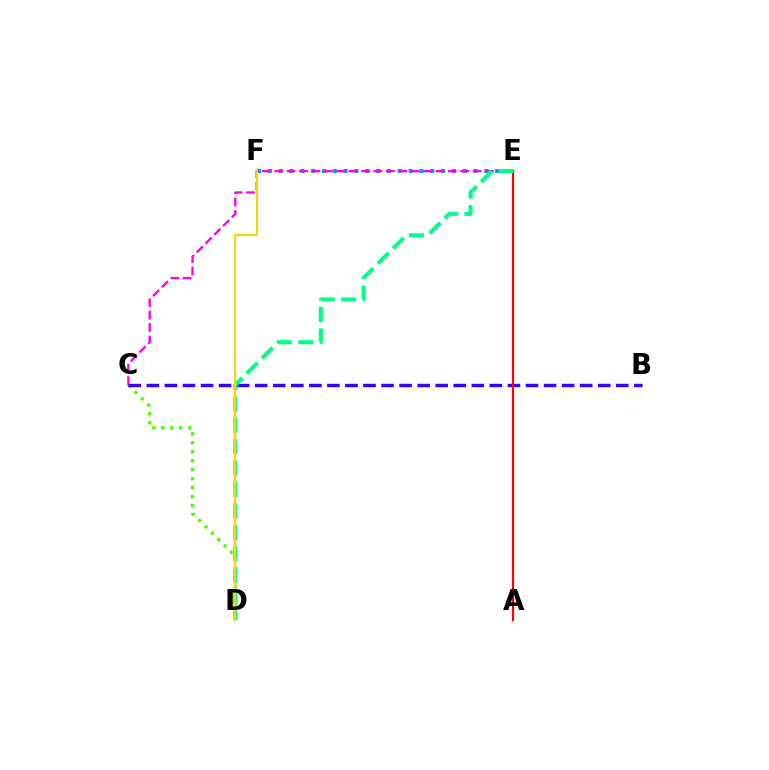{('E', 'F'): [{'color': '#009eff', 'line_style': 'dotted', 'thickness': 2.94}], ('C', 'D'): [{'color': '#4fff00', 'line_style': 'dotted', 'thickness': 2.44}], ('C', 'E'): [{'color': '#ff00ed', 'line_style': 'dashed', 'thickness': 1.68}], ('B', 'C'): [{'color': '#3700ff', 'line_style': 'dashed', 'thickness': 2.45}], ('A', 'E'): [{'color': '#ff0000', 'line_style': 'solid', 'thickness': 1.54}], ('D', 'E'): [{'color': '#00ff86', 'line_style': 'dashed', 'thickness': 2.91}], ('D', 'F'): [{'color': '#ffd500', 'line_style': 'solid', 'thickness': 1.52}]}